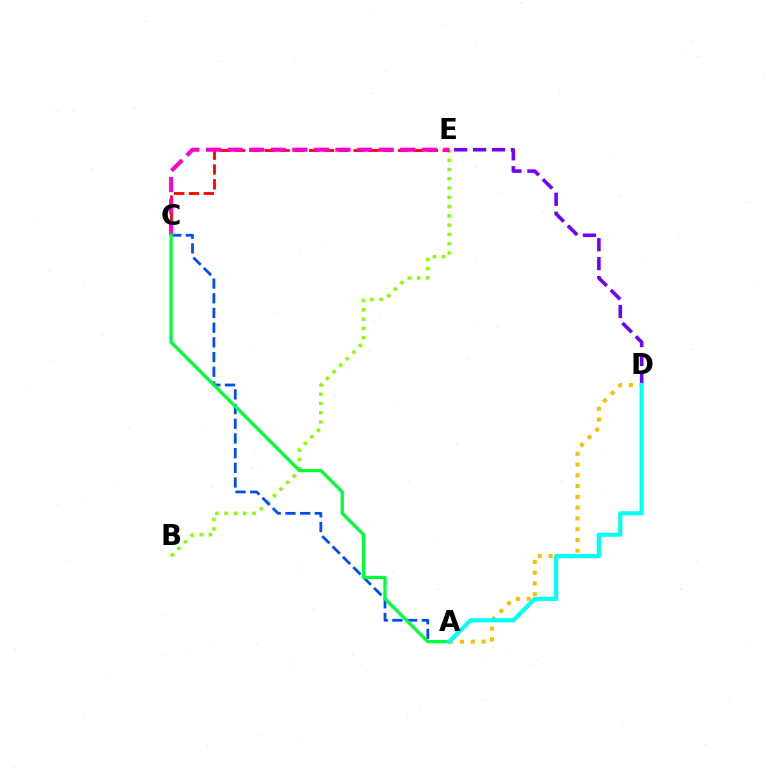{('B', 'E'): [{'color': '#84ff00', 'line_style': 'dotted', 'thickness': 2.52}], ('C', 'E'): [{'color': '#ff0000', 'line_style': 'dashed', 'thickness': 2.02}, {'color': '#ff00cf', 'line_style': 'dashed', 'thickness': 2.93}], ('D', 'E'): [{'color': '#7200ff', 'line_style': 'dashed', 'thickness': 2.57}], ('A', 'D'): [{'color': '#ffbd00', 'line_style': 'dotted', 'thickness': 2.93}, {'color': '#00fff6', 'line_style': 'solid', 'thickness': 2.98}], ('A', 'C'): [{'color': '#004bff', 'line_style': 'dashed', 'thickness': 2.0}, {'color': '#00ff39', 'line_style': 'solid', 'thickness': 2.36}]}